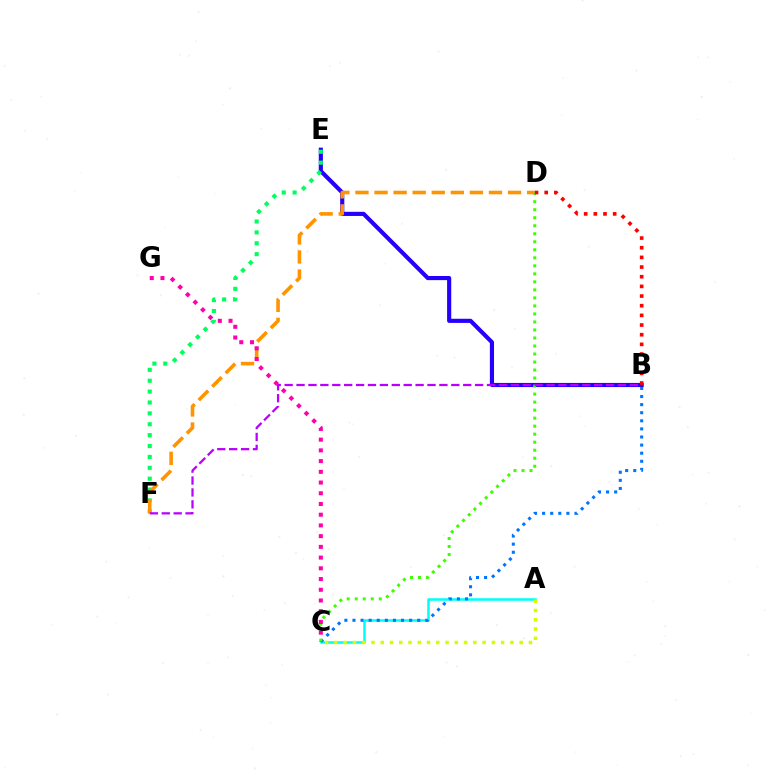{('B', 'E'): [{'color': '#2500ff', 'line_style': 'solid', 'thickness': 2.98}], ('A', 'C'): [{'color': '#00fff6', 'line_style': 'solid', 'thickness': 1.83}, {'color': '#d1ff00', 'line_style': 'dotted', 'thickness': 2.52}], ('E', 'F'): [{'color': '#00ff5c', 'line_style': 'dotted', 'thickness': 2.96}], ('B', 'C'): [{'color': '#0074ff', 'line_style': 'dotted', 'thickness': 2.2}], ('D', 'F'): [{'color': '#ff9400', 'line_style': 'dashed', 'thickness': 2.59}], ('C', 'D'): [{'color': '#3dff00', 'line_style': 'dotted', 'thickness': 2.18}], ('C', 'G'): [{'color': '#ff00ac', 'line_style': 'dotted', 'thickness': 2.91}], ('B', 'F'): [{'color': '#b900ff', 'line_style': 'dashed', 'thickness': 1.62}], ('B', 'D'): [{'color': '#ff0000', 'line_style': 'dotted', 'thickness': 2.63}]}